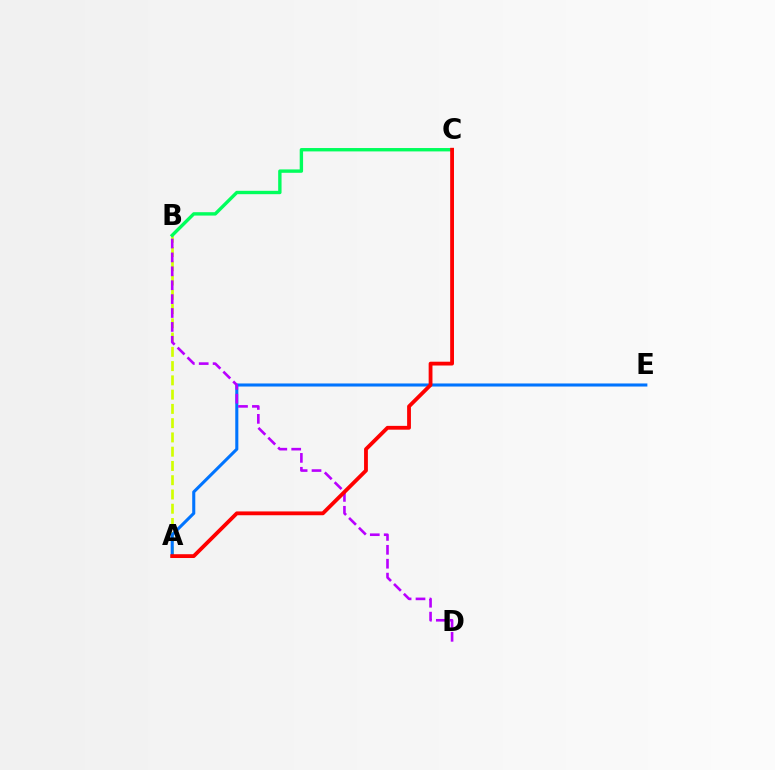{('A', 'B'): [{'color': '#d1ff00', 'line_style': 'dashed', 'thickness': 1.94}], ('B', 'C'): [{'color': '#00ff5c', 'line_style': 'solid', 'thickness': 2.43}], ('A', 'E'): [{'color': '#0074ff', 'line_style': 'solid', 'thickness': 2.21}], ('B', 'D'): [{'color': '#b900ff', 'line_style': 'dashed', 'thickness': 1.89}], ('A', 'C'): [{'color': '#ff0000', 'line_style': 'solid', 'thickness': 2.74}]}